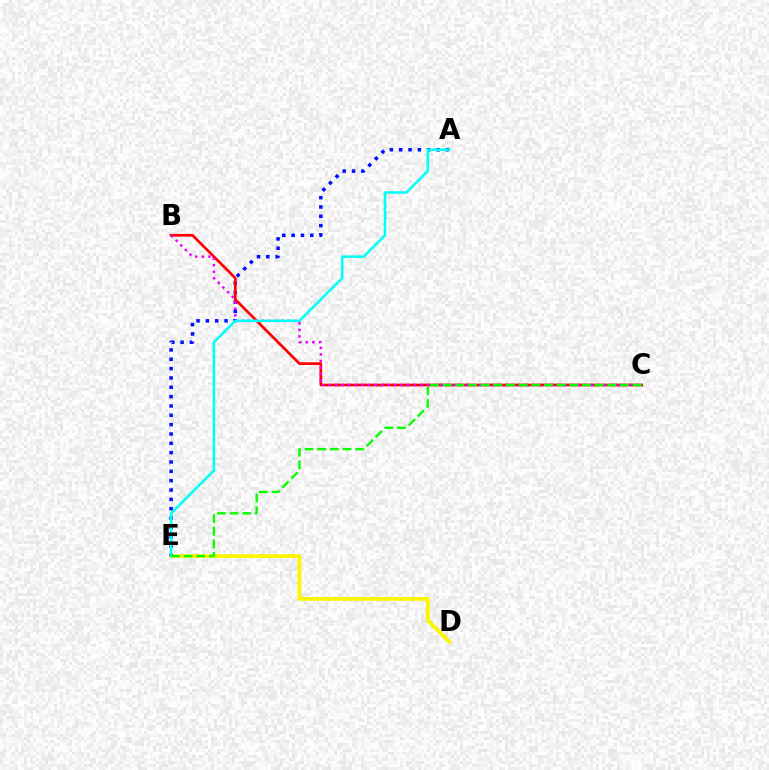{('D', 'E'): [{'color': '#fcf500', 'line_style': 'solid', 'thickness': 2.73}], ('A', 'E'): [{'color': '#0010ff', 'line_style': 'dotted', 'thickness': 2.54}, {'color': '#00fff6', 'line_style': 'solid', 'thickness': 1.83}], ('B', 'C'): [{'color': '#ff0000', 'line_style': 'solid', 'thickness': 1.94}, {'color': '#ee00ff', 'line_style': 'dotted', 'thickness': 1.78}], ('C', 'E'): [{'color': '#08ff00', 'line_style': 'dashed', 'thickness': 1.72}]}